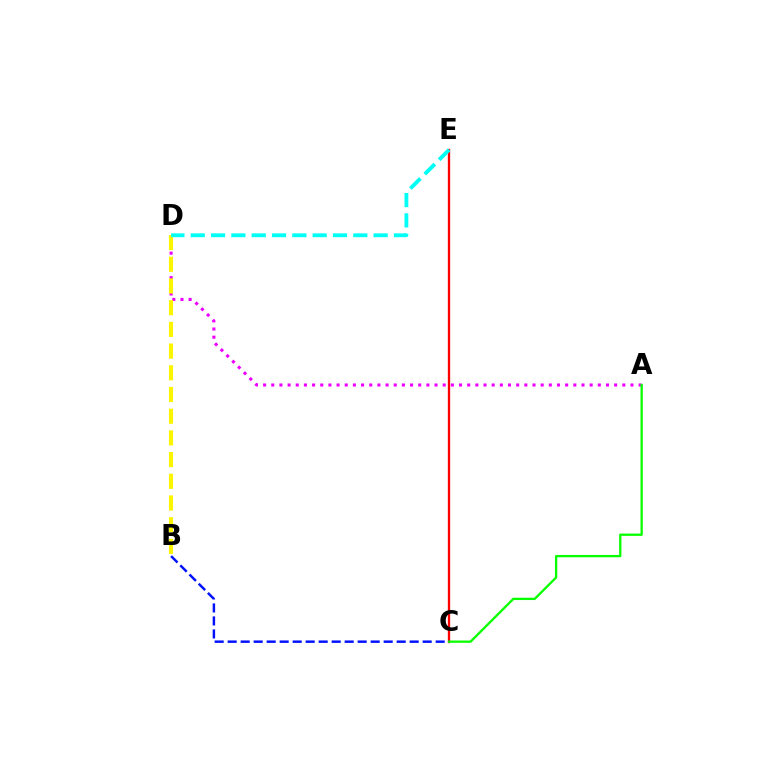{('A', 'D'): [{'color': '#ee00ff', 'line_style': 'dotted', 'thickness': 2.22}], ('C', 'E'): [{'color': '#ff0000', 'line_style': 'solid', 'thickness': 1.68}], ('B', 'C'): [{'color': '#0010ff', 'line_style': 'dashed', 'thickness': 1.77}], ('B', 'D'): [{'color': '#fcf500', 'line_style': 'dashed', 'thickness': 2.95}], ('D', 'E'): [{'color': '#00fff6', 'line_style': 'dashed', 'thickness': 2.76}], ('A', 'C'): [{'color': '#08ff00', 'line_style': 'solid', 'thickness': 1.65}]}